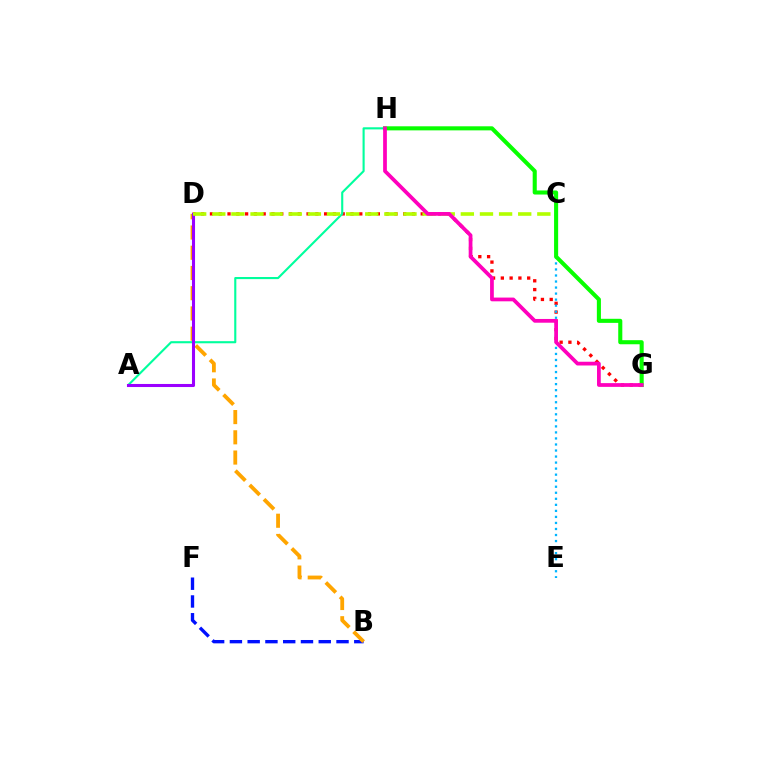{('D', 'G'): [{'color': '#ff0000', 'line_style': 'dotted', 'thickness': 2.39}], ('A', 'H'): [{'color': '#00ff9d', 'line_style': 'solid', 'thickness': 1.52}], ('B', 'F'): [{'color': '#0010ff', 'line_style': 'dashed', 'thickness': 2.41}], ('C', 'E'): [{'color': '#00b5ff', 'line_style': 'dotted', 'thickness': 1.64}], ('B', 'D'): [{'color': '#ffa500', 'line_style': 'dashed', 'thickness': 2.75}], ('A', 'D'): [{'color': '#9b00ff', 'line_style': 'solid', 'thickness': 2.21}], ('C', 'D'): [{'color': '#b3ff00', 'line_style': 'dashed', 'thickness': 2.6}], ('G', 'H'): [{'color': '#08ff00', 'line_style': 'solid', 'thickness': 2.94}, {'color': '#ff00bd', 'line_style': 'solid', 'thickness': 2.7}]}